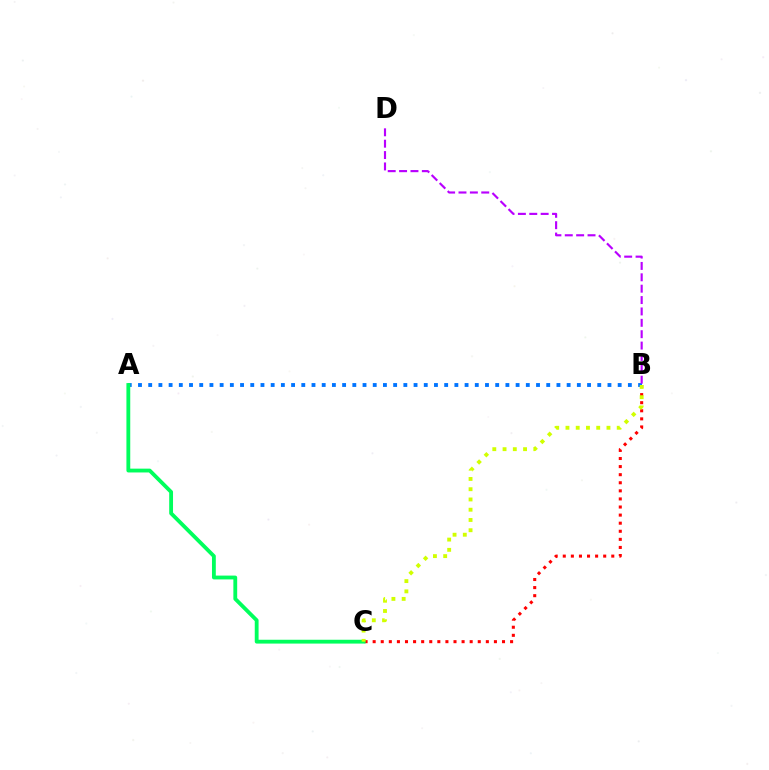{('B', 'C'): [{'color': '#ff0000', 'line_style': 'dotted', 'thickness': 2.2}, {'color': '#d1ff00', 'line_style': 'dotted', 'thickness': 2.79}], ('A', 'B'): [{'color': '#0074ff', 'line_style': 'dotted', 'thickness': 2.77}], ('A', 'C'): [{'color': '#00ff5c', 'line_style': 'solid', 'thickness': 2.75}], ('B', 'D'): [{'color': '#b900ff', 'line_style': 'dashed', 'thickness': 1.55}]}